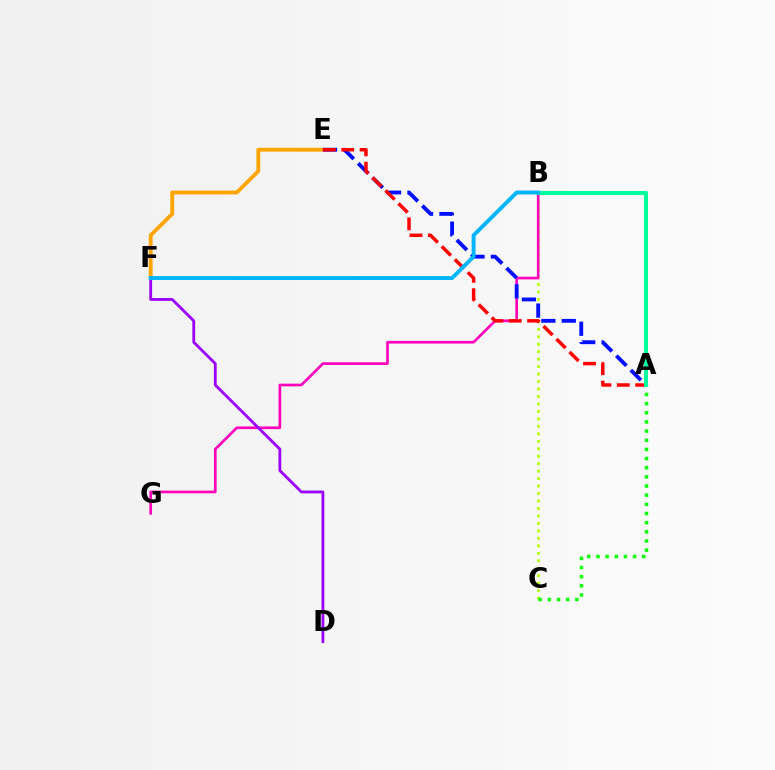{('B', 'C'): [{'color': '#b3ff00', 'line_style': 'dotted', 'thickness': 2.03}], ('E', 'F'): [{'color': '#ffa500', 'line_style': 'solid', 'thickness': 2.77}], ('B', 'G'): [{'color': '#ff00bd', 'line_style': 'solid', 'thickness': 1.92}], ('A', 'E'): [{'color': '#0010ff', 'line_style': 'dashed', 'thickness': 2.77}, {'color': '#ff0000', 'line_style': 'dashed', 'thickness': 2.5}], ('D', 'F'): [{'color': '#9b00ff', 'line_style': 'solid', 'thickness': 2.02}], ('A', 'C'): [{'color': '#08ff00', 'line_style': 'dotted', 'thickness': 2.49}], ('A', 'B'): [{'color': '#00ff9d', 'line_style': 'solid', 'thickness': 2.91}], ('B', 'F'): [{'color': '#00b5ff', 'line_style': 'solid', 'thickness': 2.81}]}